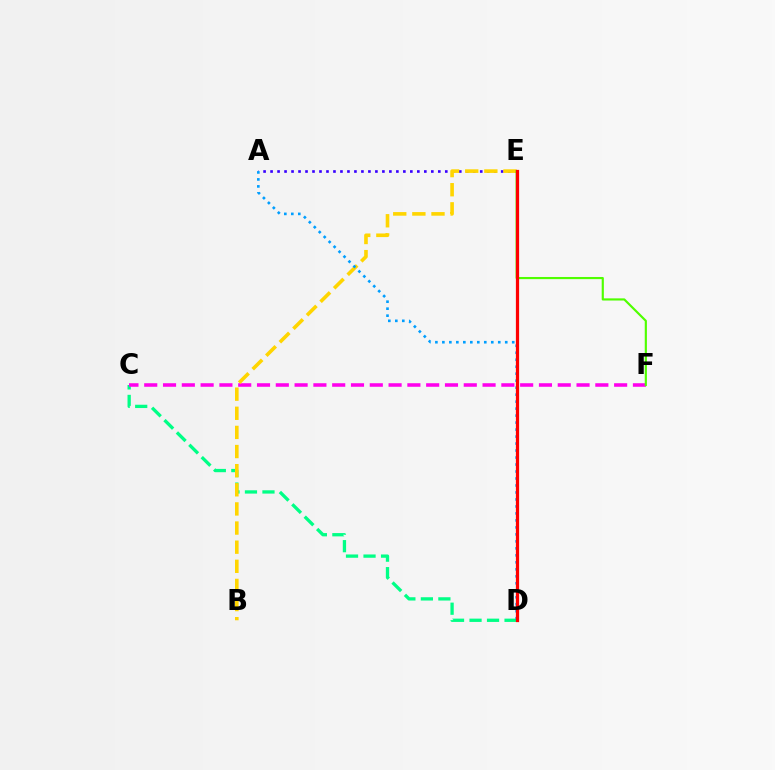{('C', 'D'): [{'color': '#00ff86', 'line_style': 'dashed', 'thickness': 2.38}], ('A', 'E'): [{'color': '#3700ff', 'line_style': 'dotted', 'thickness': 1.9}], ('C', 'F'): [{'color': '#ff00ed', 'line_style': 'dashed', 'thickness': 2.55}], ('B', 'E'): [{'color': '#ffd500', 'line_style': 'dashed', 'thickness': 2.6}], ('E', 'F'): [{'color': '#4fff00', 'line_style': 'solid', 'thickness': 1.56}], ('A', 'D'): [{'color': '#009eff', 'line_style': 'dotted', 'thickness': 1.9}], ('D', 'E'): [{'color': '#ff0000', 'line_style': 'solid', 'thickness': 2.32}]}